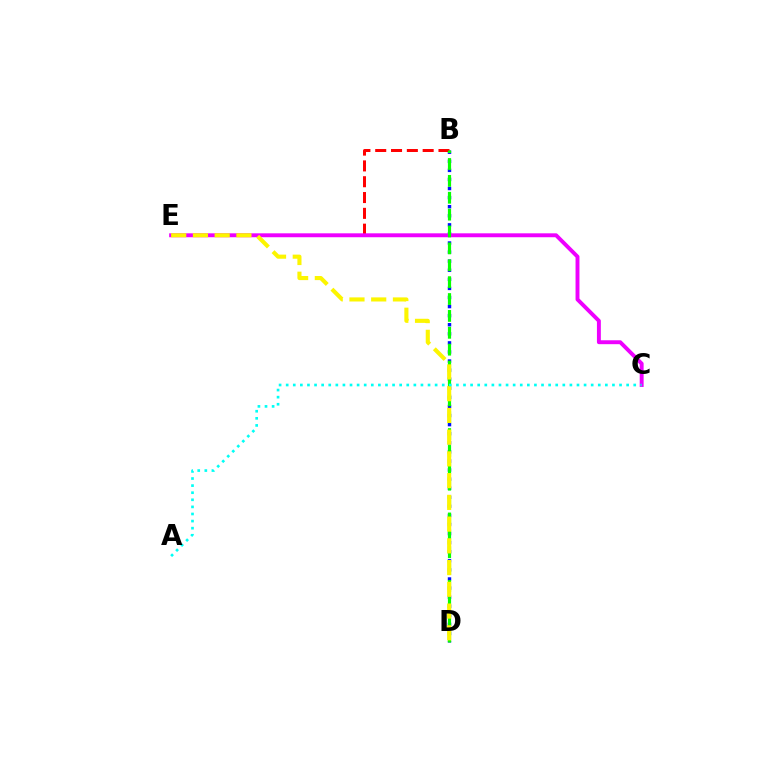{('B', 'D'): [{'color': '#0010ff', 'line_style': 'dotted', 'thickness': 2.47}, {'color': '#08ff00', 'line_style': 'dashed', 'thickness': 2.29}], ('B', 'E'): [{'color': '#ff0000', 'line_style': 'dashed', 'thickness': 2.15}], ('C', 'E'): [{'color': '#ee00ff', 'line_style': 'solid', 'thickness': 2.82}], ('D', 'E'): [{'color': '#fcf500', 'line_style': 'dashed', 'thickness': 2.95}], ('A', 'C'): [{'color': '#00fff6', 'line_style': 'dotted', 'thickness': 1.93}]}